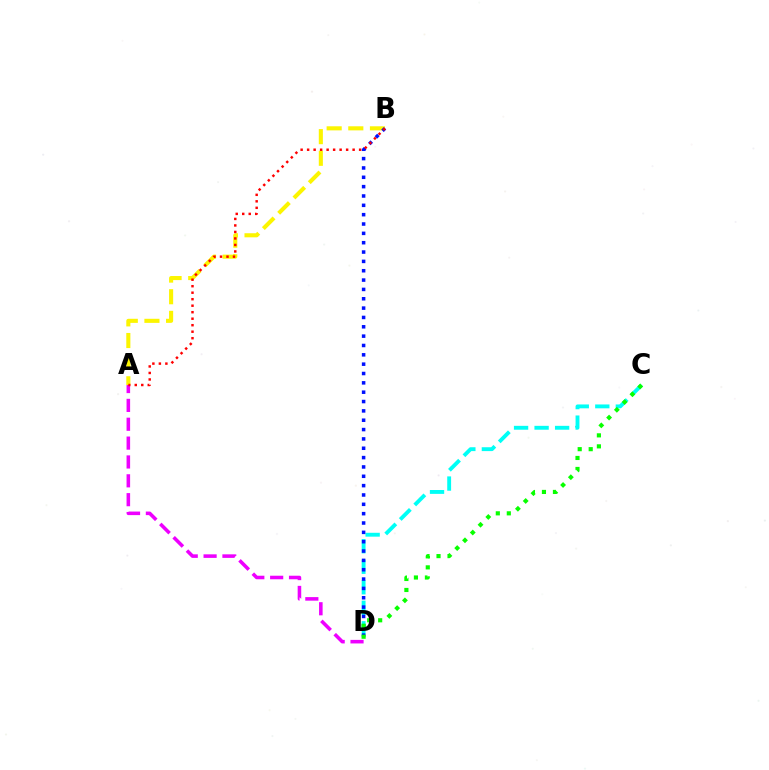{('A', 'B'): [{'color': '#fcf500', 'line_style': 'dashed', 'thickness': 2.94}, {'color': '#ff0000', 'line_style': 'dotted', 'thickness': 1.77}], ('C', 'D'): [{'color': '#00fff6', 'line_style': 'dashed', 'thickness': 2.79}, {'color': '#08ff00', 'line_style': 'dotted', 'thickness': 2.99}], ('A', 'D'): [{'color': '#ee00ff', 'line_style': 'dashed', 'thickness': 2.56}], ('B', 'D'): [{'color': '#0010ff', 'line_style': 'dotted', 'thickness': 2.54}]}